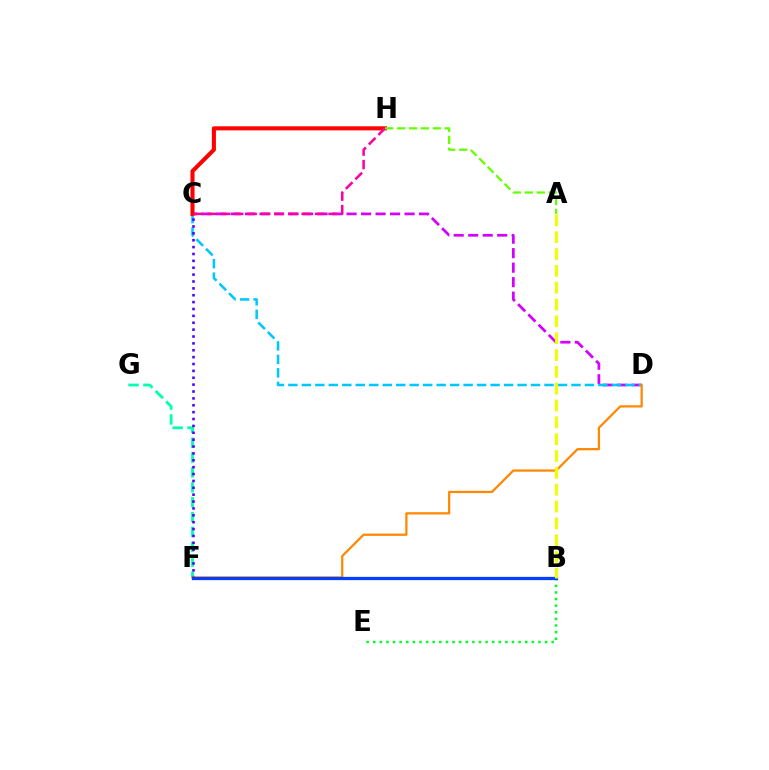{('C', 'D'): [{'color': '#d600ff', 'line_style': 'dashed', 'thickness': 1.97}, {'color': '#00c7ff', 'line_style': 'dashed', 'thickness': 1.83}], ('C', 'H'): [{'color': '#ff0000', 'line_style': 'solid', 'thickness': 2.93}, {'color': '#ff00a0', 'line_style': 'dashed', 'thickness': 1.83}], ('F', 'G'): [{'color': '#00ffaf', 'line_style': 'dashed', 'thickness': 2.02}], ('B', 'E'): [{'color': '#00ff27', 'line_style': 'dotted', 'thickness': 1.8}], ('C', 'F'): [{'color': '#4f00ff', 'line_style': 'dotted', 'thickness': 1.87}], ('A', 'H'): [{'color': '#66ff00', 'line_style': 'dashed', 'thickness': 1.62}], ('D', 'F'): [{'color': '#ff8800', 'line_style': 'solid', 'thickness': 1.62}], ('B', 'F'): [{'color': '#003fff', 'line_style': 'solid', 'thickness': 2.35}], ('A', 'B'): [{'color': '#eeff00', 'line_style': 'dashed', 'thickness': 2.29}]}